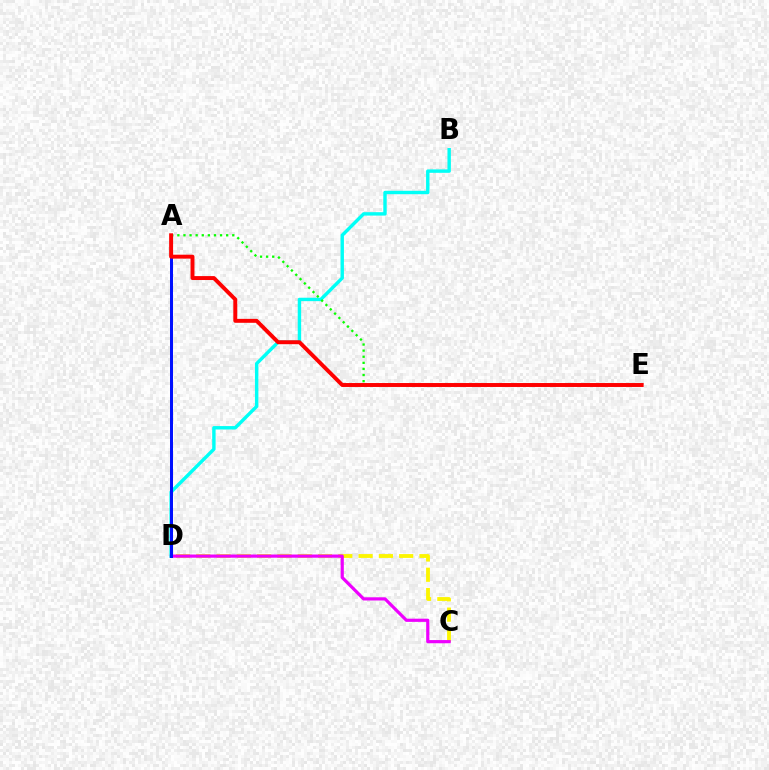{('C', 'D'): [{'color': '#fcf500', 'line_style': 'dashed', 'thickness': 2.76}, {'color': '#ee00ff', 'line_style': 'solid', 'thickness': 2.3}], ('B', 'D'): [{'color': '#00fff6', 'line_style': 'solid', 'thickness': 2.46}], ('A', 'D'): [{'color': '#0010ff', 'line_style': 'solid', 'thickness': 2.15}], ('A', 'E'): [{'color': '#08ff00', 'line_style': 'dotted', 'thickness': 1.66}, {'color': '#ff0000', 'line_style': 'solid', 'thickness': 2.83}]}